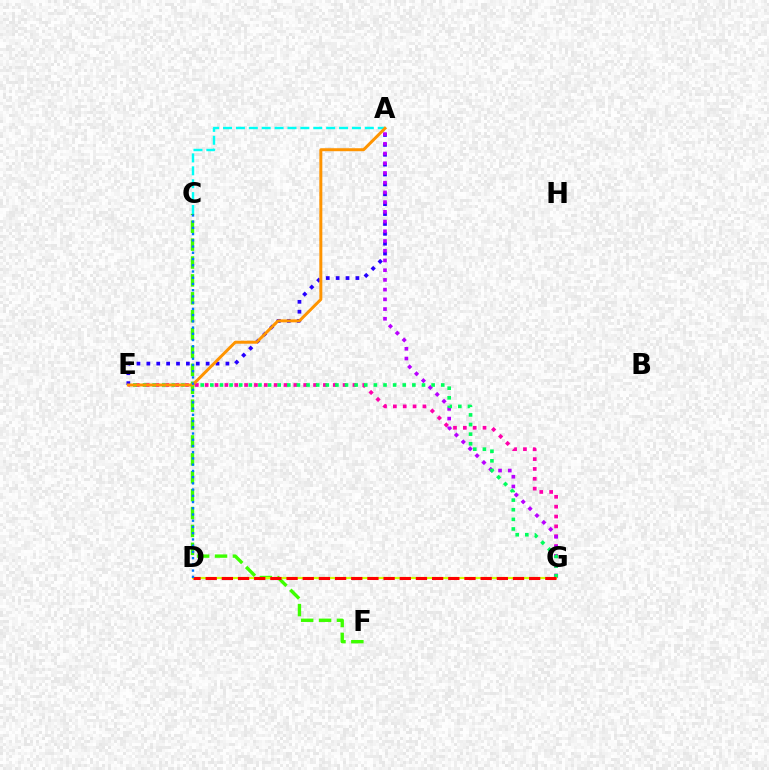{('E', 'G'): [{'color': '#ff00ac', 'line_style': 'dotted', 'thickness': 2.68}, {'color': '#00ff5c', 'line_style': 'dotted', 'thickness': 2.61}], ('A', 'C'): [{'color': '#00fff6', 'line_style': 'dashed', 'thickness': 1.75}], ('A', 'E'): [{'color': '#2500ff', 'line_style': 'dotted', 'thickness': 2.69}, {'color': '#ff9400', 'line_style': 'solid', 'thickness': 2.15}], ('A', 'G'): [{'color': '#b900ff', 'line_style': 'dotted', 'thickness': 2.64}], ('C', 'F'): [{'color': '#3dff00', 'line_style': 'dashed', 'thickness': 2.43}], ('D', 'G'): [{'color': '#d1ff00', 'line_style': 'solid', 'thickness': 1.56}, {'color': '#ff0000', 'line_style': 'dashed', 'thickness': 2.2}], ('C', 'D'): [{'color': '#0074ff', 'line_style': 'dotted', 'thickness': 1.69}]}